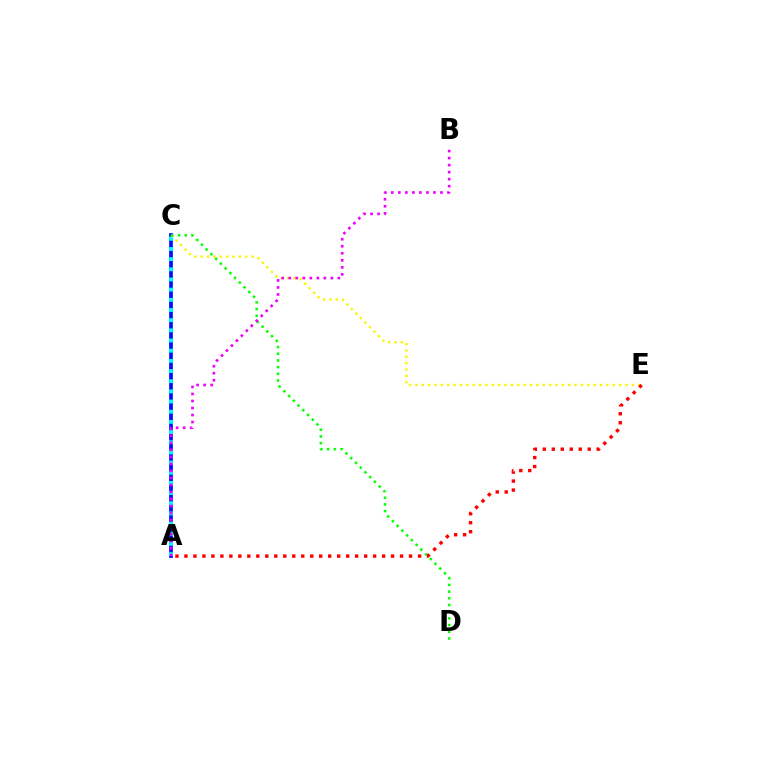{('A', 'C'): [{'color': '#0010ff', 'line_style': 'solid', 'thickness': 2.69}, {'color': '#00fff6', 'line_style': 'dotted', 'thickness': 2.76}], ('C', 'E'): [{'color': '#fcf500', 'line_style': 'dotted', 'thickness': 1.73}], ('C', 'D'): [{'color': '#08ff00', 'line_style': 'dotted', 'thickness': 1.82}], ('A', 'E'): [{'color': '#ff0000', 'line_style': 'dotted', 'thickness': 2.44}], ('A', 'B'): [{'color': '#ee00ff', 'line_style': 'dotted', 'thickness': 1.91}]}